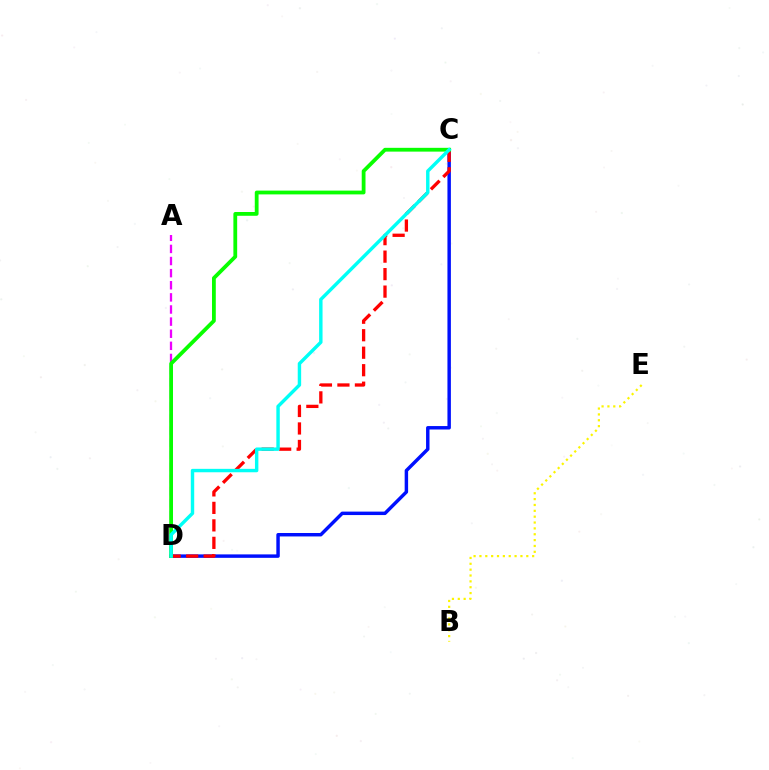{('A', 'D'): [{'color': '#ee00ff', 'line_style': 'dashed', 'thickness': 1.65}], ('C', 'D'): [{'color': '#0010ff', 'line_style': 'solid', 'thickness': 2.48}, {'color': '#ff0000', 'line_style': 'dashed', 'thickness': 2.38}, {'color': '#08ff00', 'line_style': 'solid', 'thickness': 2.73}, {'color': '#00fff6', 'line_style': 'solid', 'thickness': 2.46}], ('B', 'E'): [{'color': '#fcf500', 'line_style': 'dotted', 'thickness': 1.59}]}